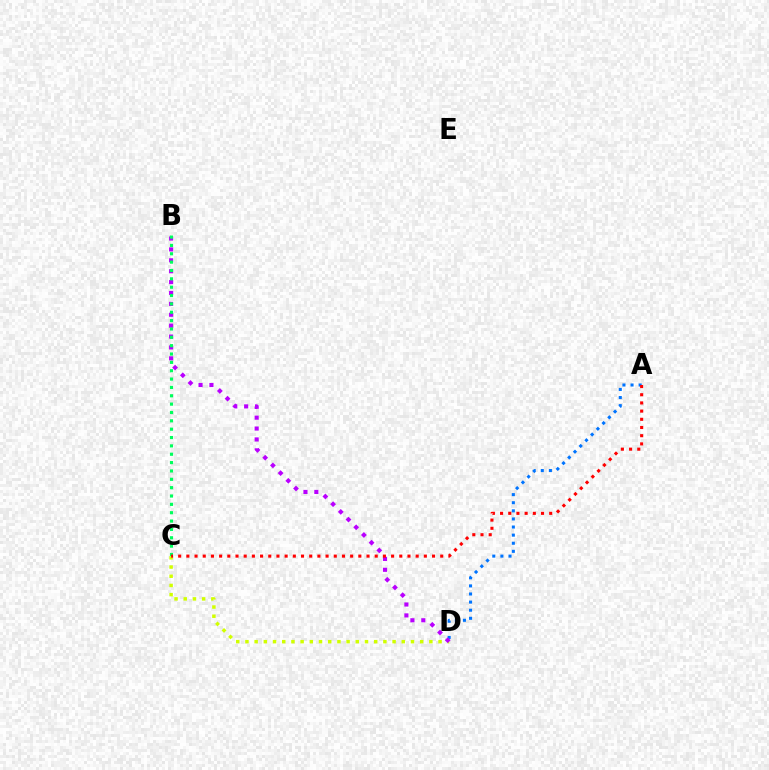{('C', 'D'): [{'color': '#d1ff00', 'line_style': 'dotted', 'thickness': 2.5}], ('A', 'D'): [{'color': '#0074ff', 'line_style': 'dotted', 'thickness': 2.2}], ('B', 'D'): [{'color': '#b900ff', 'line_style': 'dotted', 'thickness': 2.96}], ('B', 'C'): [{'color': '#00ff5c', 'line_style': 'dotted', 'thickness': 2.27}], ('A', 'C'): [{'color': '#ff0000', 'line_style': 'dotted', 'thickness': 2.23}]}